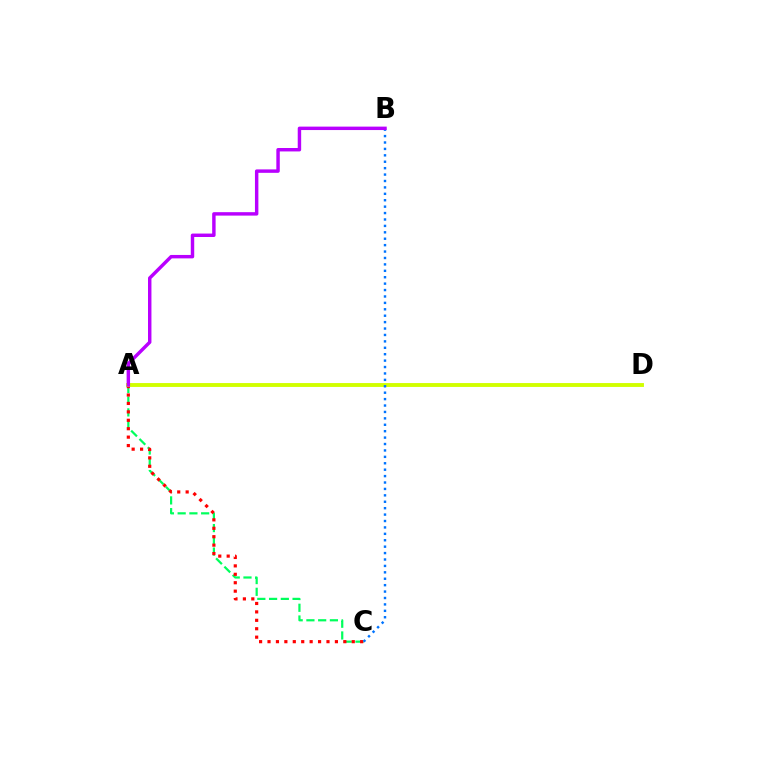{('A', 'C'): [{'color': '#00ff5c', 'line_style': 'dashed', 'thickness': 1.6}, {'color': '#ff0000', 'line_style': 'dotted', 'thickness': 2.29}], ('A', 'D'): [{'color': '#d1ff00', 'line_style': 'solid', 'thickness': 2.79}], ('B', 'C'): [{'color': '#0074ff', 'line_style': 'dotted', 'thickness': 1.74}], ('A', 'B'): [{'color': '#b900ff', 'line_style': 'solid', 'thickness': 2.47}]}